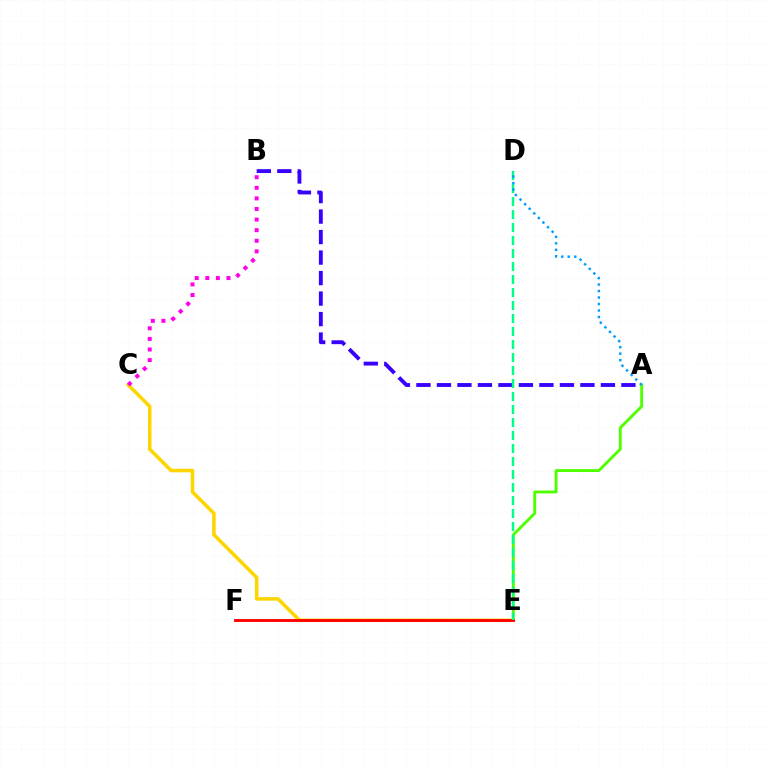{('A', 'E'): [{'color': '#4fff00', 'line_style': 'solid', 'thickness': 2.08}], ('C', 'E'): [{'color': '#ffd500', 'line_style': 'solid', 'thickness': 2.55}], ('A', 'B'): [{'color': '#3700ff', 'line_style': 'dashed', 'thickness': 2.78}], ('E', 'F'): [{'color': '#ff0000', 'line_style': 'solid', 'thickness': 2.07}], ('B', 'C'): [{'color': '#ff00ed', 'line_style': 'dotted', 'thickness': 2.88}], ('D', 'E'): [{'color': '#00ff86', 'line_style': 'dashed', 'thickness': 1.77}], ('A', 'D'): [{'color': '#009eff', 'line_style': 'dotted', 'thickness': 1.77}]}